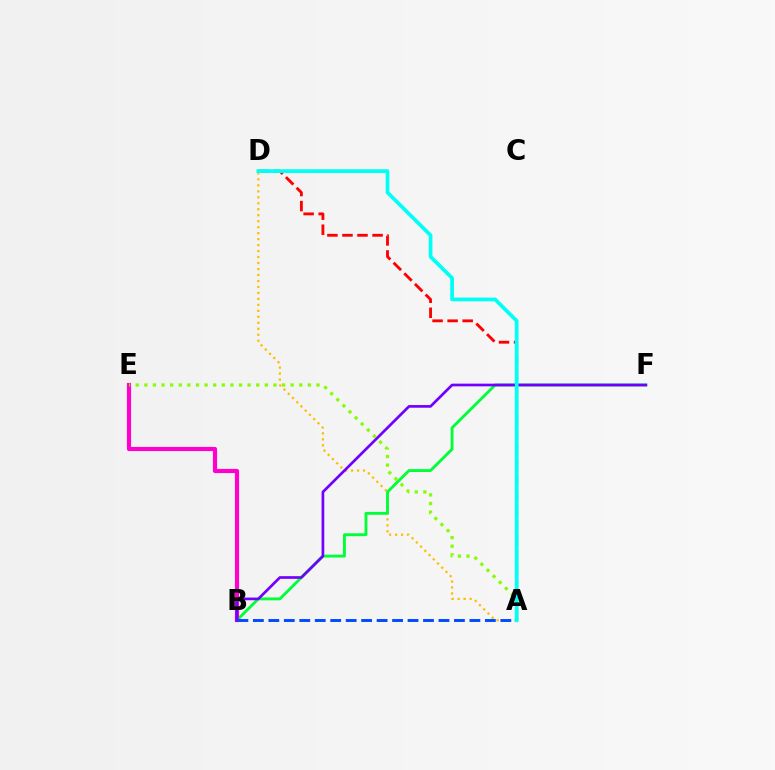{('A', 'D'): [{'color': '#ffbd00', 'line_style': 'dotted', 'thickness': 1.62}, {'color': '#ff0000', 'line_style': 'dashed', 'thickness': 2.04}, {'color': '#00fff6', 'line_style': 'solid', 'thickness': 2.69}], ('B', 'F'): [{'color': '#00ff39', 'line_style': 'solid', 'thickness': 2.06}, {'color': '#7200ff', 'line_style': 'solid', 'thickness': 1.94}], ('B', 'E'): [{'color': '#ff00cf', 'line_style': 'solid', 'thickness': 2.99}], ('A', 'B'): [{'color': '#004bff', 'line_style': 'dashed', 'thickness': 2.1}], ('A', 'E'): [{'color': '#84ff00', 'line_style': 'dotted', 'thickness': 2.34}]}